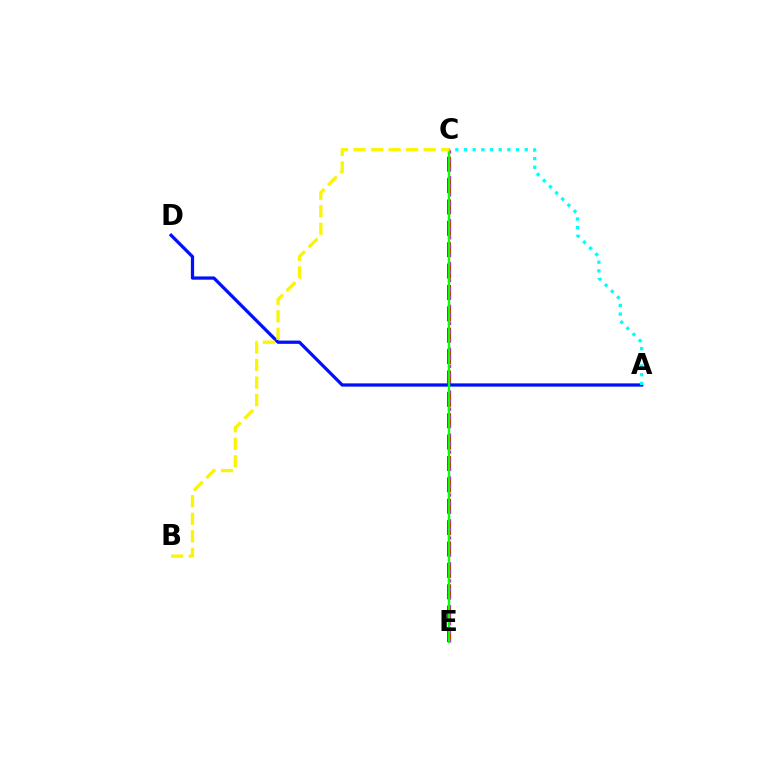{('C', 'E'): [{'color': '#ff0000', 'line_style': 'dashed', 'thickness': 2.9}, {'color': '#ee00ff', 'line_style': 'dotted', 'thickness': 2.33}, {'color': '#08ff00', 'line_style': 'solid', 'thickness': 1.74}], ('A', 'D'): [{'color': '#0010ff', 'line_style': 'solid', 'thickness': 2.34}], ('A', 'C'): [{'color': '#00fff6', 'line_style': 'dotted', 'thickness': 2.36}], ('B', 'C'): [{'color': '#fcf500', 'line_style': 'dashed', 'thickness': 2.38}]}